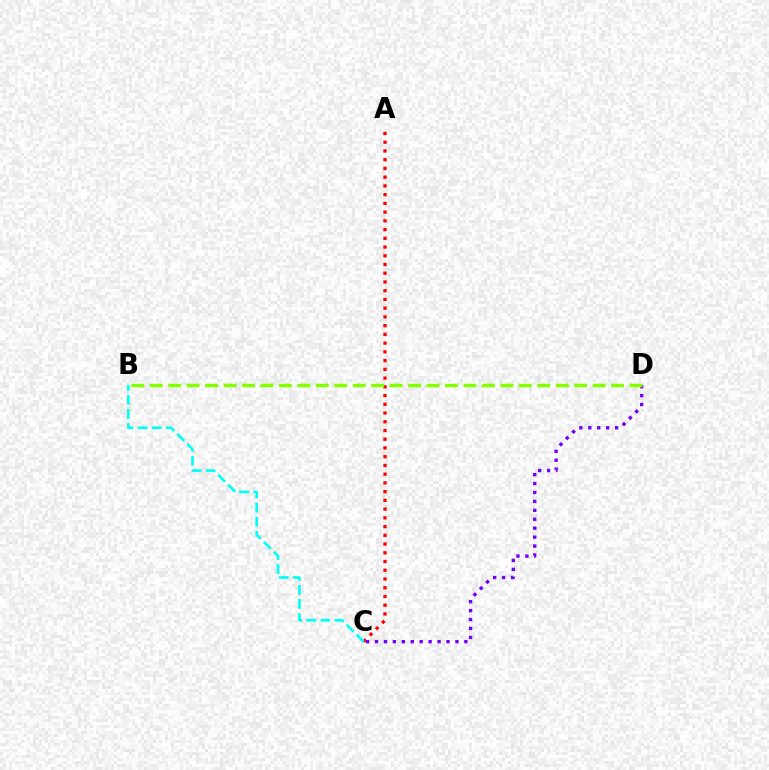{('A', 'C'): [{'color': '#ff0000', 'line_style': 'dotted', 'thickness': 2.37}], ('C', 'D'): [{'color': '#7200ff', 'line_style': 'dotted', 'thickness': 2.43}], ('B', 'D'): [{'color': '#84ff00', 'line_style': 'dashed', 'thickness': 2.51}], ('B', 'C'): [{'color': '#00fff6', 'line_style': 'dashed', 'thickness': 1.91}]}